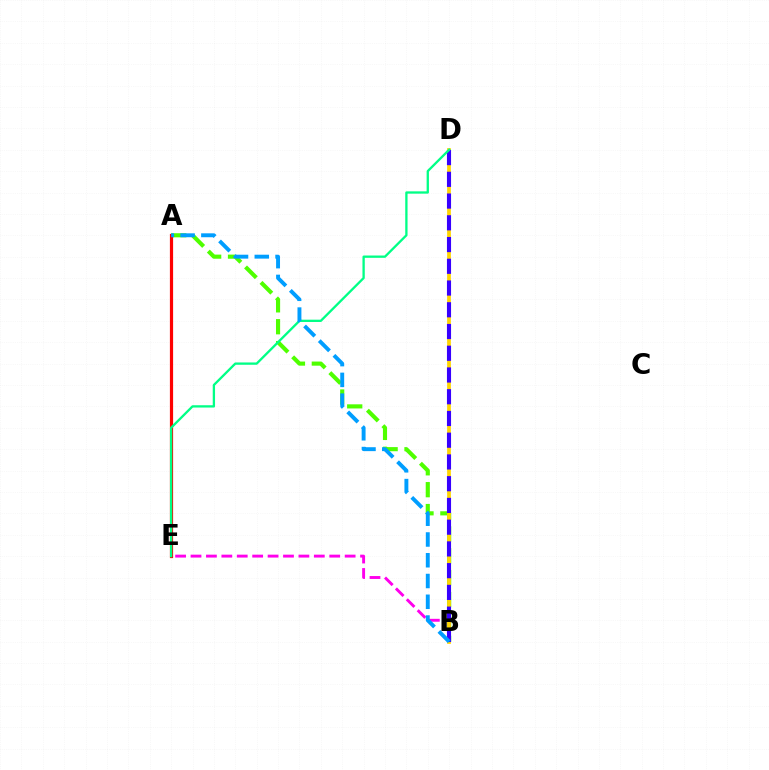{('A', 'B'): [{'color': '#4fff00', 'line_style': 'dashed', 'thickness': 2.97}, {'color': '#009eff', 'line_style': 'dashed', 'thickness': 2.82}], ('B', 'E'): [{'color': '#ff00ed', 'line_style': 'dashed', 'thickness': 2.09}], ('B', 'D'): [{'color': '#ffd500', 'line_style': 'solid', 'thickness': 2.7}, {'color': '#3700ff', 'line_style': 'dashed', 'thickness': 2.95}], ('A', 'E'): [{'color': '#ff0000', 'line_style': 'solid', 'thickness': 2.3}], ('D', 'E'): [{'color': '#00ff86', 'line_style': 'solid', 'thickness': 1.66}]}